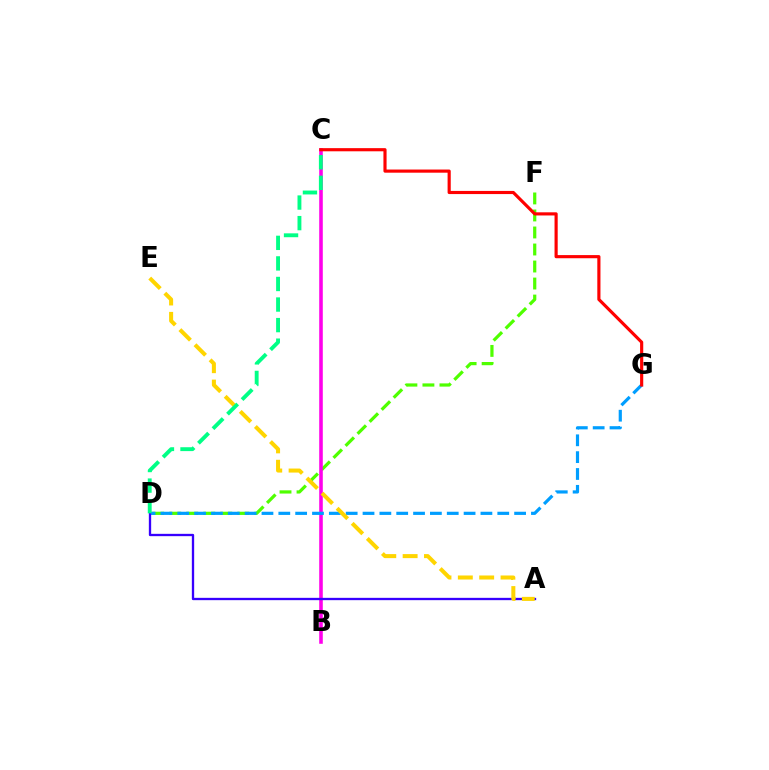{('D', 'F'): [{'color': '#4fff00', 'line_style': 'dashed', 'thickness': 2.31}], ('B', 'C'): [{'color': '#ff00ed', 'line_style': 'solid', 'thickness': 2.58}], ('D', 'G'): [{'color': '#009eff', 'line_style': 'dashed', 'thickness': 2.29}], ('A', 'D'): [{'color': '#3700ff', 'line_style': 'solid', 'thickness': 1.67}], ('A', 'E'): [{'color': '#ffd500', 'line_style': 'dashed', 'thickness': 2.9}], ('C', 'G'): [{'color': '#ff0000', 'line_style': 'solid', 'thickness': 2.27}], ('C', 'D'): [{'color': '#00ff86', 'line_style': 'dashed', 'thickness': 2.79}]}